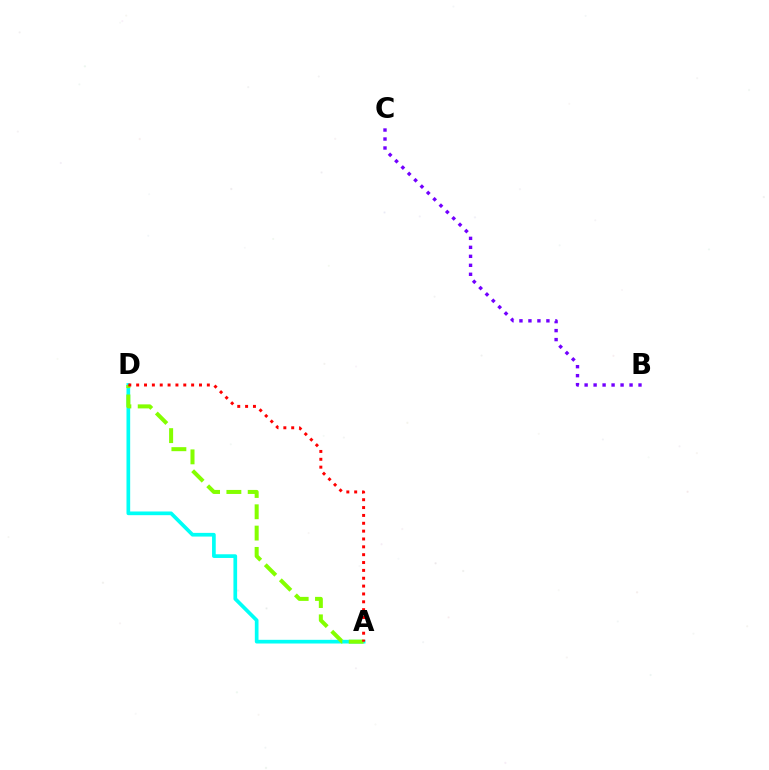{('A', 'D'): [{'color': '#00fff6', 'line_style': 'solid', 'thickness': 2.65}, {'color': '#84ff00', 'line_style': 'dashed', 'thickness': 2.9}, {'color': '#ff0000', 'line_style': 'dotted', 'thickness': 2.13}], ('B', 'C'): [{'color': '#7200ff', 'line_style': 'dotted', 'thickness': 2.44}]}